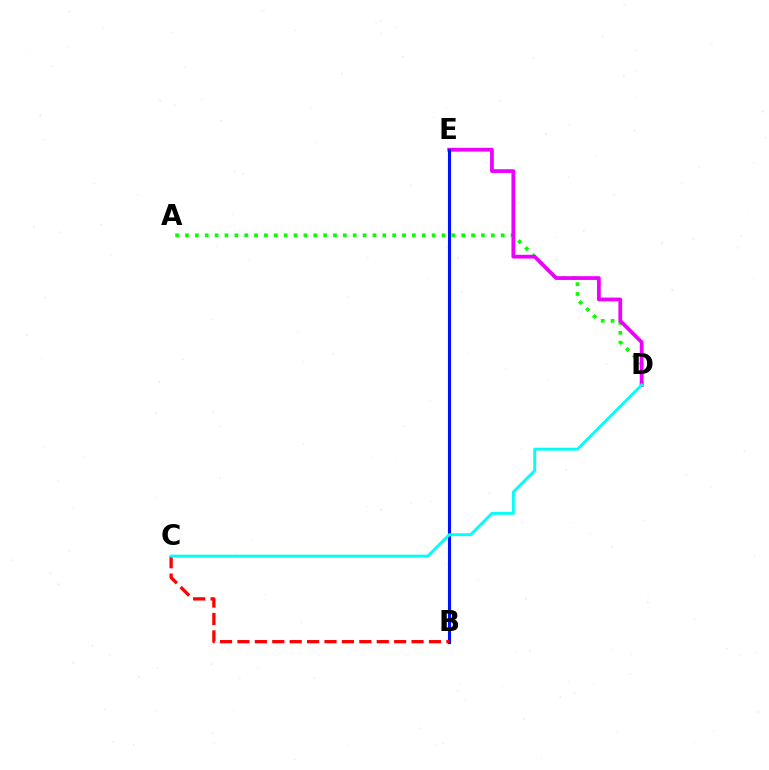{('B', 'E'): [{'color': '#fcf500', 'line_style': 'solid', 'thickness': 2.17}, {'color': '#0010ff', 'line_style': 'solid', 'thickness': 2.22}], ('A', 'D'): [{'color': '#08ff00', 'line_style': 'dotted', 'thickness': 2.68}], ('D', 'E'): [{'color': '#ee00ff', 'line_style': 'solid', 'thickness': 2.71}], ('B', 'C'): [{'color': '#ff0000', 'line_style': 'dashed', 'thickness': 2.37}], ('C', 'D'): [{'color': '#00fff6', 'line_style': 'solid', 'thickness': 2.08}]}